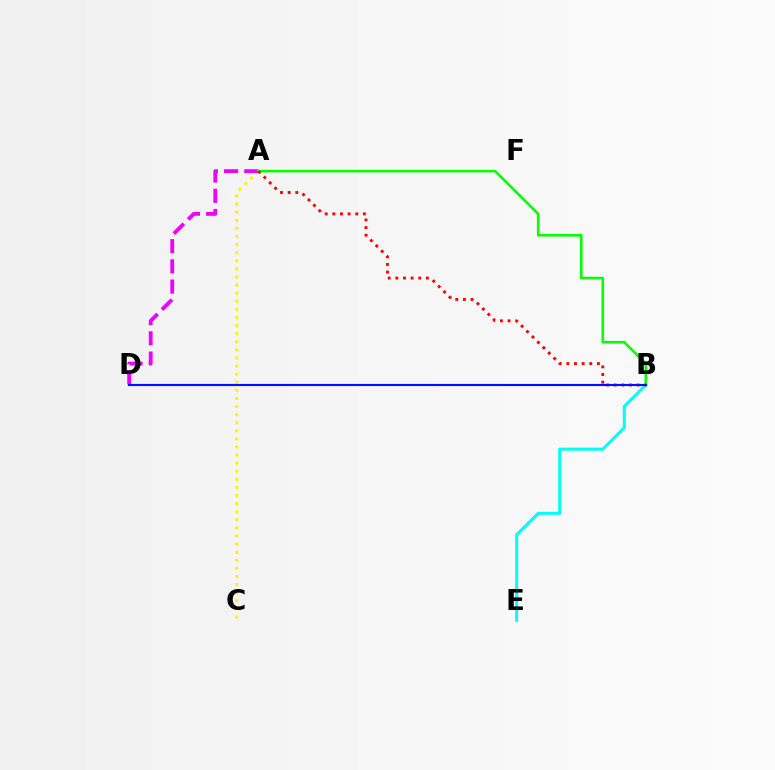{('A', 'C'): [{'color': '#fcf500', 'line_style': 'dotted', 'thickness': 2.2}], ('A', 'D'): [{'color': '#ee00ff', 'line_style': 'dashed', 'thickness': 2.75}], ('B', 'E'): [{'color': '#00fff6', 'line_style': 'solid', 'thickness': 2.18}], ('A', 'B'): [{'color': '#08ff00', 'line_style': 'solid', 'thickness': 1.88}, {'color': '#ff0000', 'line_style': 'dotted', 'thickness': 2.08}], ('B', 'D'): [{'color': '#0010ff', 'line_style': 'solid', 'thickness': 1.52}]}